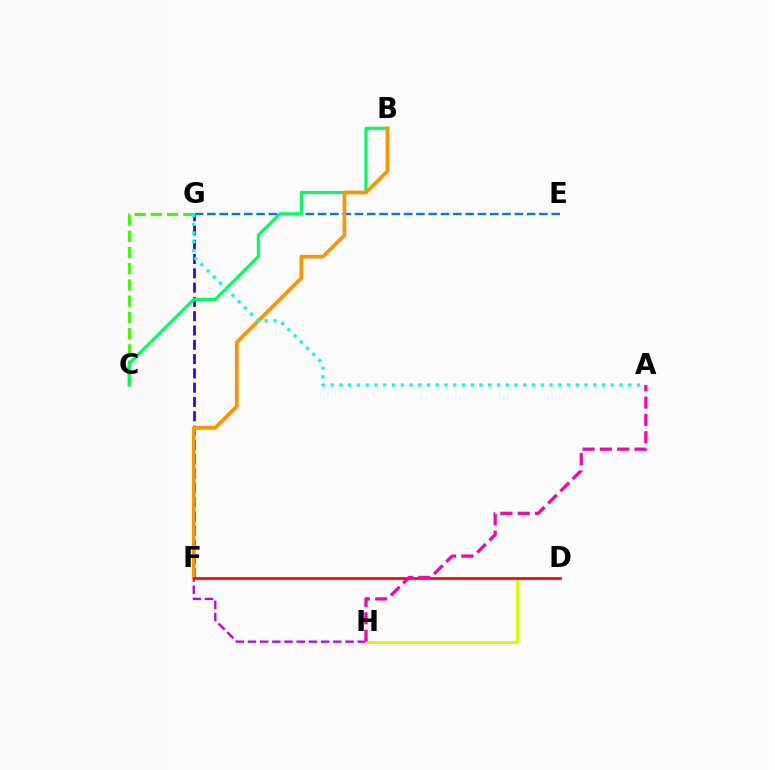{('C', 'G'): [{'color': '#3dff00', 'line_style': 'dashed', 'thickness': 2.2}], ('F', 'G'): [{'color': '#2500ff', 'line_style': 'dashed', 'thickness': 1.94}], ('F', 'H'): [{'color': '#b900ff', 'line_style': 'dashed', 'thickness': 1.66}], ('E', 'G'): [{'color': '#0074ff', 'line_style': 'dashed', 'thickness': 1.67}], ('D', 'H'): [{'color': '#d1ff00', 'line_style': 'solid', 'thickness': 2.14}], ('B', 'C'): [{'color': '#00ff5c', 'line_style': 'solid', 'thickness': 2.27}], ('B', 'F'): [{'color': '#ff9400', 'line_style': 'solid', 'thickness': 2.68}], ('D', 'F'): [{'color': '#ff0000', 'line_style': 'solid', 'thickness': 1.91}], ('A', 'H'): [{'color': '#ff00ac', 'line_style': 'dashed', 'thickness': 2.35}], ('A', 'G'): [{'color': '#00fff6', 'line_style': 'dotted', 'thickness': 2.38}]}